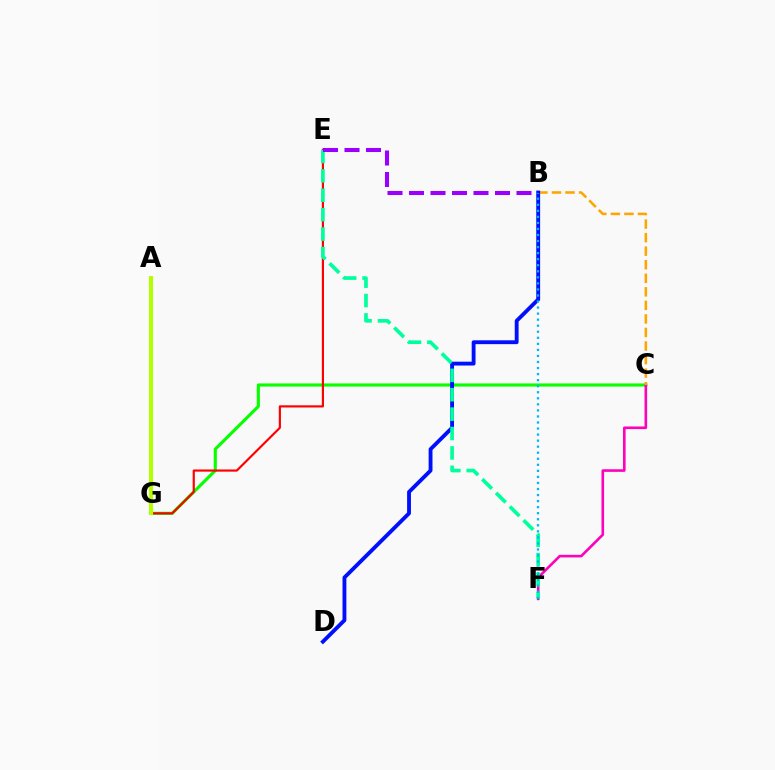{('C', 'G'): [{'color': '#08ff00', 'line_style': 'solid', 'thickness': 2.26}], ('C', 'F'): [{'color': '#ff00bd', 'line_style': 'solid', 'thickness': 1.88}], ('E', 'G'): [{'color': '#ff0000', 'line_style': 'solid', 'thickness': 1.56}], ('A', 'G'): [{'color': '#b3ff00', 'line_style': 'solid', 'thickness': 2.93}], ('B', 'C'): [{'color': '#ffa500', 'line_style': 'dashed', 'thickness': 1.84}], ('B', 'D'): [{'color': '#0010ff', 'line_style': 'solid', 'thickness': 2.77}], ('E', 'F'): [{'color': '#00ff9d', 'line_style': 'dashed', 'thickness': 2.63}], ('B', 'E'): [{'color': '#9b00ff', 'line_style': 'dashed', 'thickness': 2.92}], ('B', 'F'): [{'color': '#00b5ff', 'line_style': 'dotted', 'thickness': 1.64}]}